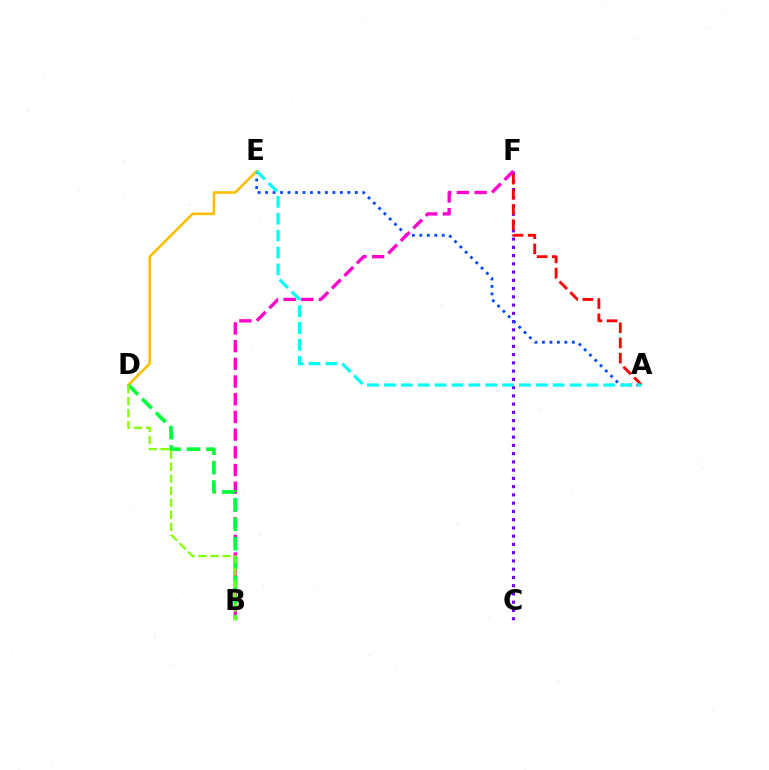{('C', 'F'): [{'color': '#7200ff', 'line_style': 'dotted', 'thickness': 2.24}], ('A', 'E'): [{'color': '#004bff', 'line_style': 'dotted', 'thickness': 2.03}, {'color': '#00fff6', 'line_style': 'dashed', 'thickness': 2.29}], ('B', 'F'): [{'color': '#ff00cf', 'line_style': 'dashed', 'thickness': 2.4}], ('A', 'F'): [{'color': '#ff0000', 'line_style': 'dashed', 'thickness': 2.06}], ('D', 'E'): [{'color': '#ffbd00', 'line_style': 'solid', 'thickness': 1.86}], ('B', 'D'): [{'color': '#00ff39', 'line_style': 'dashed', 'thickness': 2.65}, {'color': '#84ff00', 'line_style': 'dashed', 'thickness': 1.63}]}